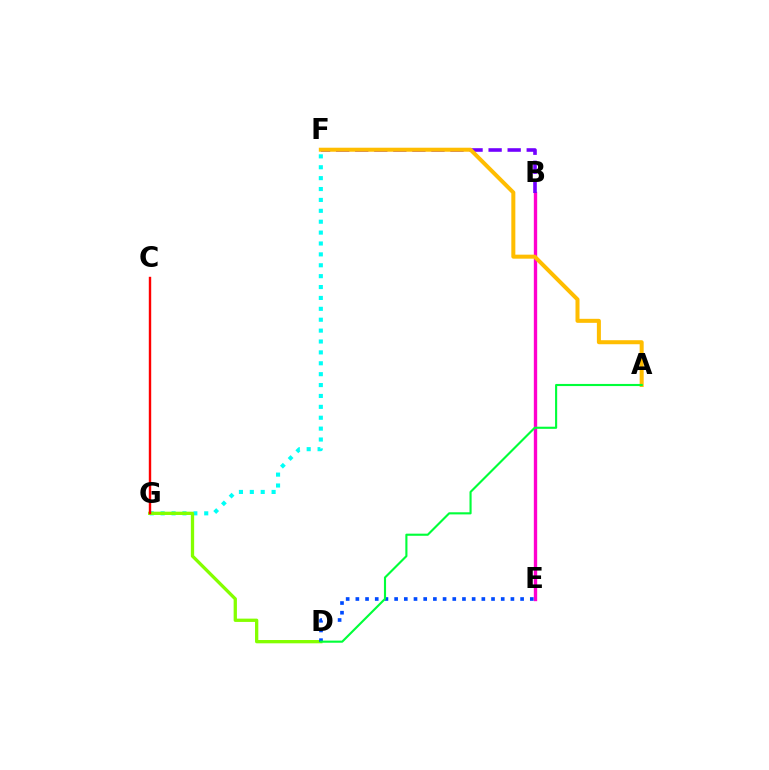{('F', 'G'): [{'color': '#00fff6', 'line_style': 'dotted', 'thickness': 2.96}], ('B', 'E'): [{'color': '#ff00cf', 'line_style': 'solid', 'thickness': 2.41}], ('D', 'G'): [{'color': '#84ff00', 'line_style': 'solid', 'thickness': 2.37}], ('B', 'F'): [{'color': '#7200ff', 'line_style': 'dashed', 'thickness': 2.59}], ('A', 'F'): [{'color': '#ffbd00', 'line_style': 'solid', 'thickness': 2.89}], ('C', 'G'): [{'color': '#ff0000', 'line_style': 'solid', 'thickness': 1.73}], ('D', 'E'): [{'color': '#004bff', 'line_style': 'dotted', 'thickness': 2.63}], ('A', 'D'): [{'color': '#00ff39', 'line_style': 'solid', 'thickness': 1.53}]}